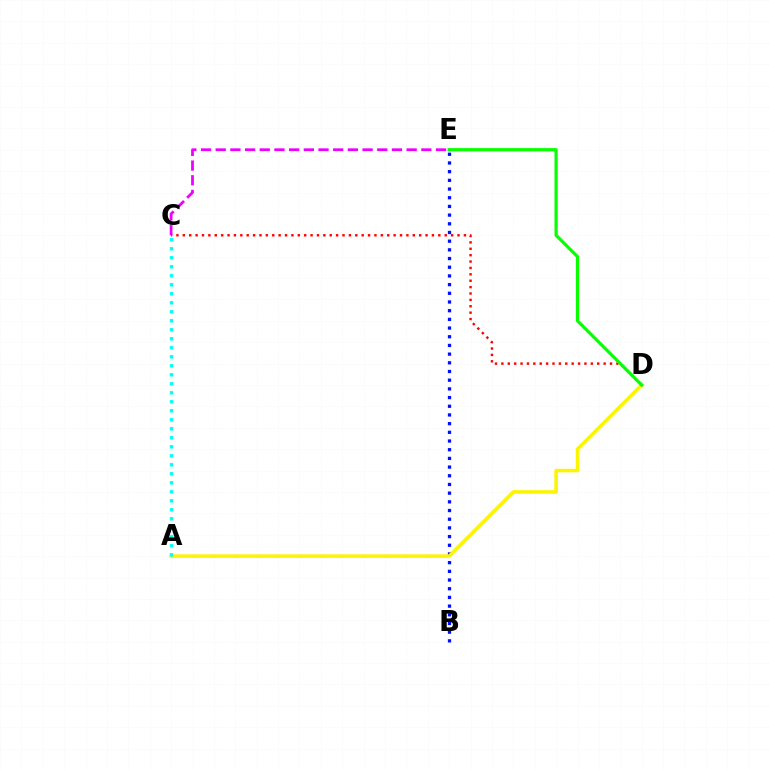{('C', 'E'): [{'color': '#ee00ff', 'line_style': 'dashed', 'thickness': 2.0}], ('B', 'E'): [{'color': '#0010ff', 'line_style': 'dotted', 'thickness': 2.36}], ('C', 'D'): [{'color': '#ff0000', 'line_style': 'dotted', 'thickness': 1.74}], ('A', 'D'): [{'color': '#fcf500', 'line_style': 'solid', 'thickness': 2.55}], ('A', 'C'): [{'color': '#00fff6', 'line_style': 'dotted', 'thickness': 2.45}], ('D', 'E'): [{'color': '#08ff00', 'line_style': 'solid', 'thickness': 2.32}]}